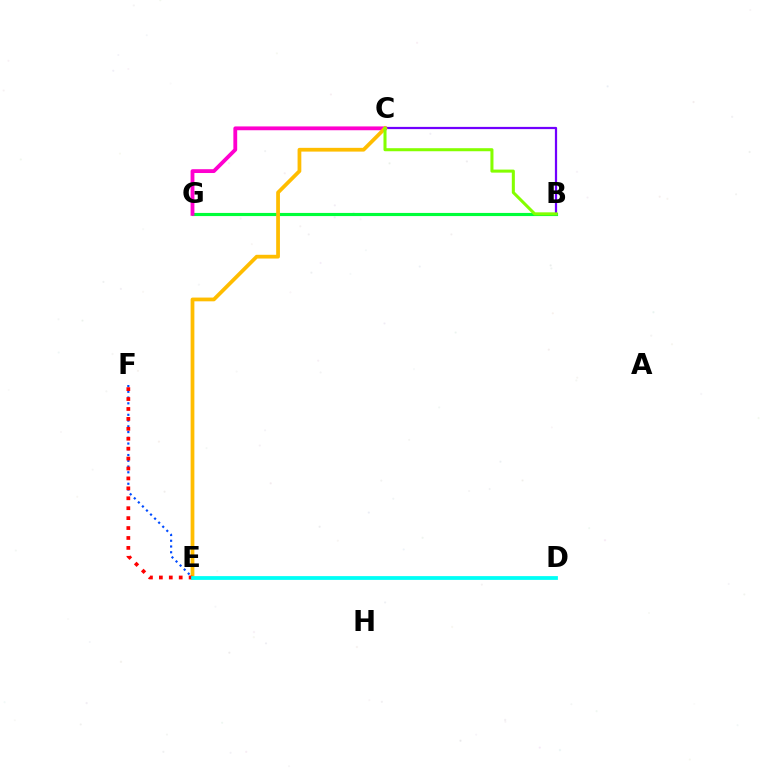{('E', 'F'): [{'color': '#004bff', 'line_style': 'dotted', 'thickness': 1.56}, {'color': '#ff0000', 'line_style': 'dotted', 'thickness': 2.7}], ('B', 'G'): [{'color': '#00ff39', 'line_style': 'solid', 'thickness': 2.26}], ('B', 'C'): [{'color': '#7200ff', 'line_style': 'solid', 'thickness': 1.6}, {'color': '#84ff00', 'line_style': 'solid', 'thickness': 2.19}], ('C', 'G'): [{'color': '#ff00cf', 'line_style': 'solid', 'thickness': 2.75}], ('C', 'E'): [{'color': '#ffbd00', 'line_style': 'solid', 'thickness': 2.7}], ('D', 'E'): [{'color': '#00fff6', 'line_style': 'solid', 'thickness': 2.72}]}